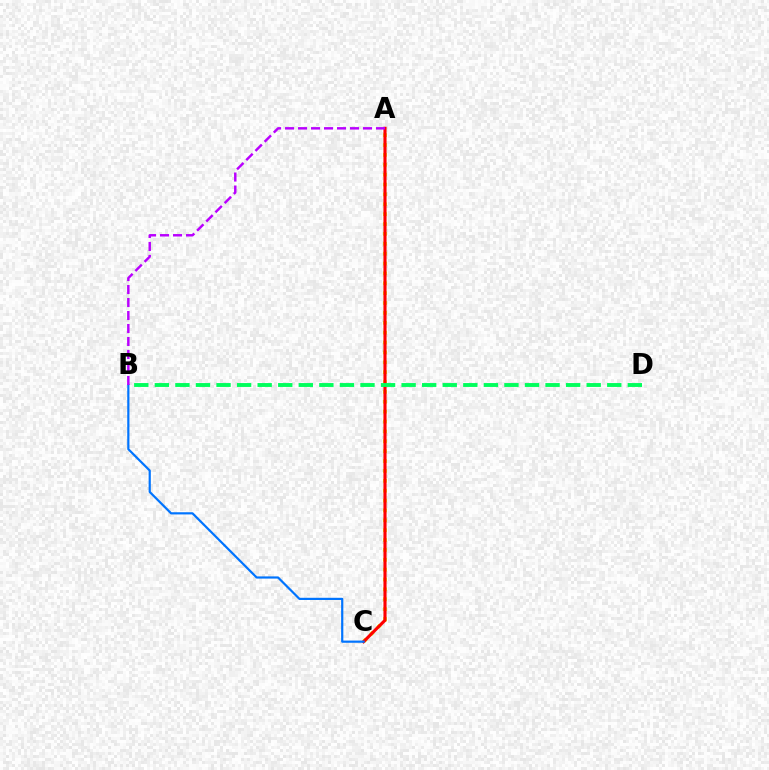{('A', 'C'): [{'color': '#d1ff00', 'line_style': 'dotted', 'thickness': 2.68}, {'color': '#ff0000', 'line_style': 'solid', 'thickness': 2.24}], ('B', 'C'): [{'color': '#0074ff', 'line_style': 'solid', 'thickness': 1.58}], ('B', 'D'): [{'color': '#00ff5c', 'line_style': 'dashed', 'thickness': 2.79}], ('A', 'B'): [{'color': '#b900ff', 'line_style': 'dashed', 'thickness': 1.76}]}